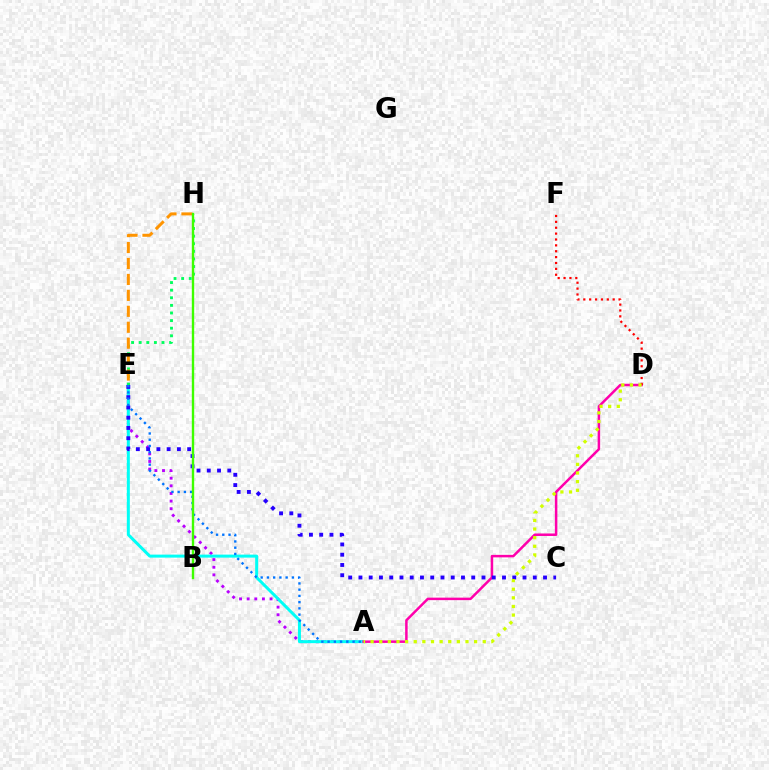{('A', 'E'): [{'color': '#b900ff', 'line_style': 'dotted', 'thickness': 2.07}, {'color': '#00fff6', 'line_style': 'solid', 'thickness': 2.16}, {'color': '#0074ff', 'line_style': 'dotted', 'thickness': 1.7}], ('E', 'H'): [{'color': '#00ff5c', 'line_style': 'dotted', 'thickness': 2.07}, {'color': '#ff9400', 'line_style': 'dashed', 'thickness': 2.17}], ('A', 'D'): [{'color': '#ff00ac', 'line_style': 'solid', 'thickness': 1.8}, {'color': '#d1ff00', 'line_style': 'dotted', 'thickness': 2.34}], ('C', 'E'): [{'color': '#2500ff', 'line_style': 'dotted', 'thickness': 2.79}], ('D', 'F'): [{'color': '#ff0000', 'line_style': 'dotted', 'thickness': 1.6}], ('B', 'H'): [{'color': '#3dff00', 'line_style': 'solid', 'thickness': 1.71}]}